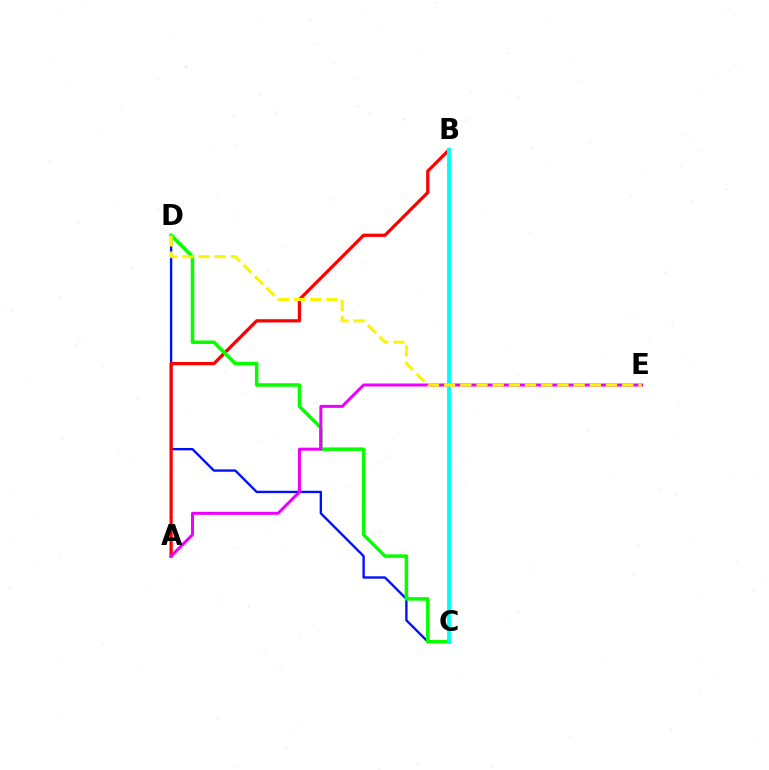{('C', 'D'): [{'color': '#0010ff', 'line_style': 'solid', 'thickness': 1.7}, {'color': '#08ff00', 'line_style': 'solid', 'thickness': 2.53}], ('A', 'B'): [{'color': '#ff0000', 'line_style': 'solid', 'thickness': 2.33}], ('A', 'E'): [{'color': '#ee00ff', 'line_style': 'solid', 'thickness': 2.16}], ('B', 'C'): [{'color': '#00fff6', 'line_style': 'solid', 'thickness': 2.8}], ('D', 'E'): [{'color': '#fcf500', 'line_style': 'dashed', 'thickness': 2.2}]}